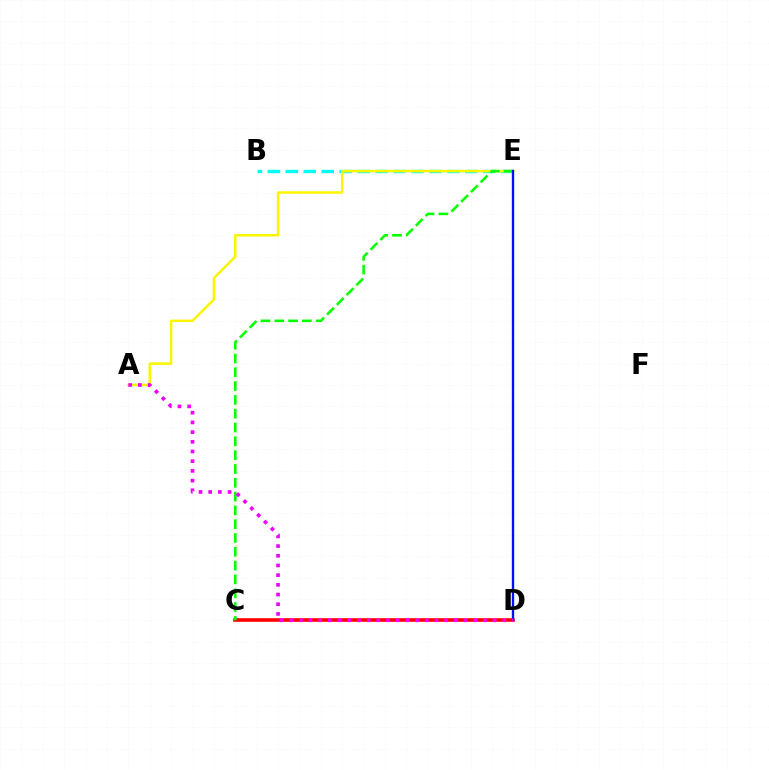{('C', 'D'): [{'color': '#ff0000', 'line_style': 'solid', 'thickness': 2.6}], ('B', 'E'): [{'color': '#00fff6', 'line_style': 'dashed', 'thickness': 2.44}], ('A', 'E'): [{'color': '#fcf500', 'line_style': 'solid', 'thickness': 1.8}], ('C', 'E'): [{'color': '#08ff00', 'line_style': 'dashed', 'thickness': 1.88}], ('D', 'E'): [{'color': '#0010ff', 'line_style': 'solid', 'thickness': 1.69}], ('A', 'D'): [{'color': '#ee00ff', 'line_style': 'dotted', 'thickness': 2.63}]}